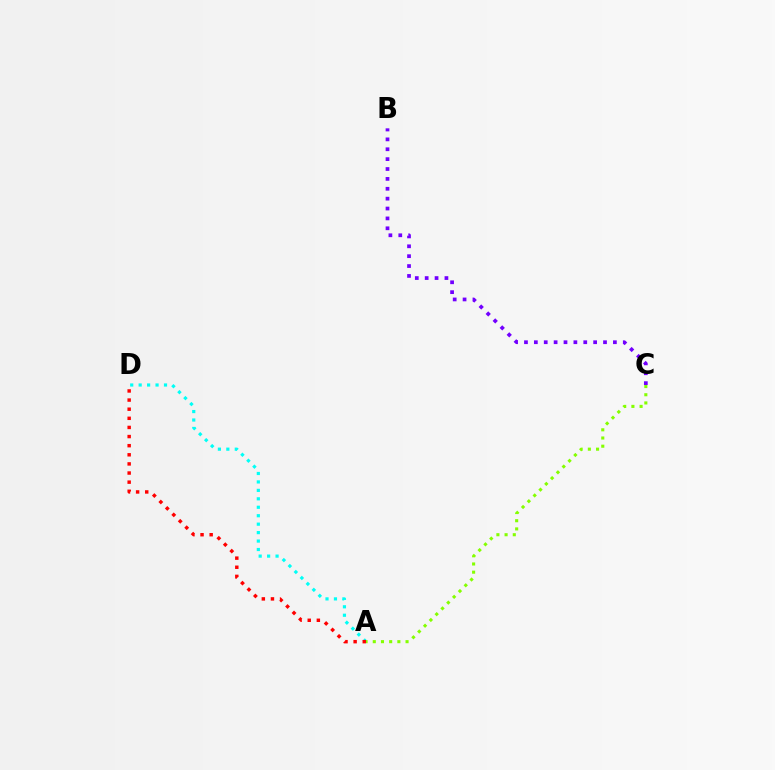{('A', 'D'): [{'color': '#00fff6', 'line_style': 'dotted', 'thickness': 2.3}, {'color': '#ff0000', 'line_style': 'dotted', 'thickness': 2.48}], ('B', 'C'): [{'color': '#7200ff', 'line_style': 'dotted', 'thickness': 2.68}], ('A', 'C'): [{'color': '#84ff00', 'line_style': 'dotted', 'thickness': 2.23}]}